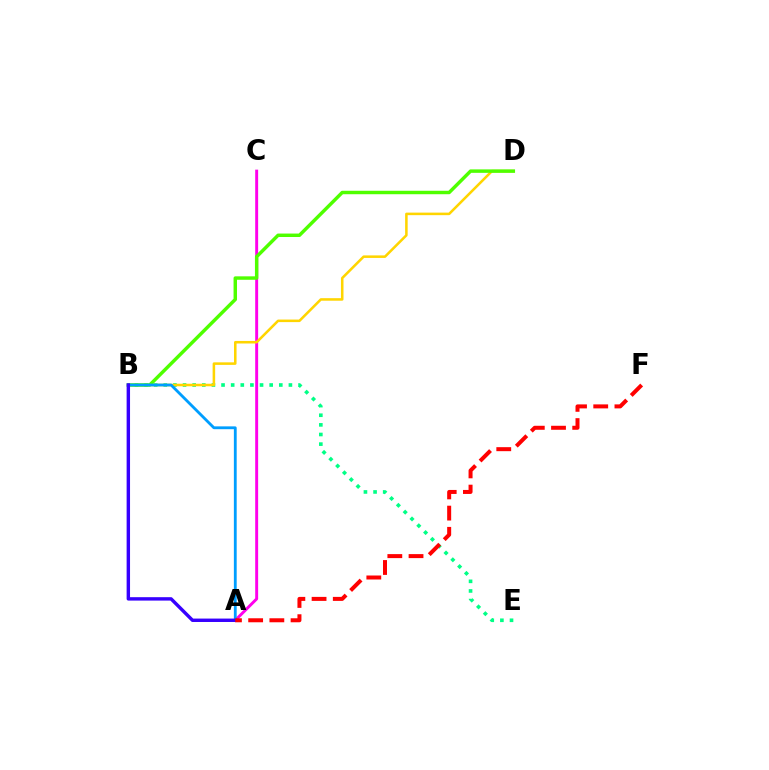{('B', 'E'): [{'color': '#00ff86', 'line_style': 'dotted', 'thickness': 2.62}], ('A', 'C'): [{'color': '#ff00ed', 'line_style': 'solid', 'thickness': 2.11}], ('B', 'D'): [{'color': '#ffd500', 'line_style': 'solid', 'thickness': 1.83}, {'color': '#4fff00', 'line_style': 'solid', 'thickness': 2.48}], ('A', 'B'): [{'color': '#009eff', 'line_style': 'solid', 'thickness': 2.03}, {'color': '#3700ff', 'line_style': 'solid', 'thickness': 2.46}], ('A', 'F'): [{'color': '#ff0000', 'line_style': 'dashed', 'thickness': 2.88}]}